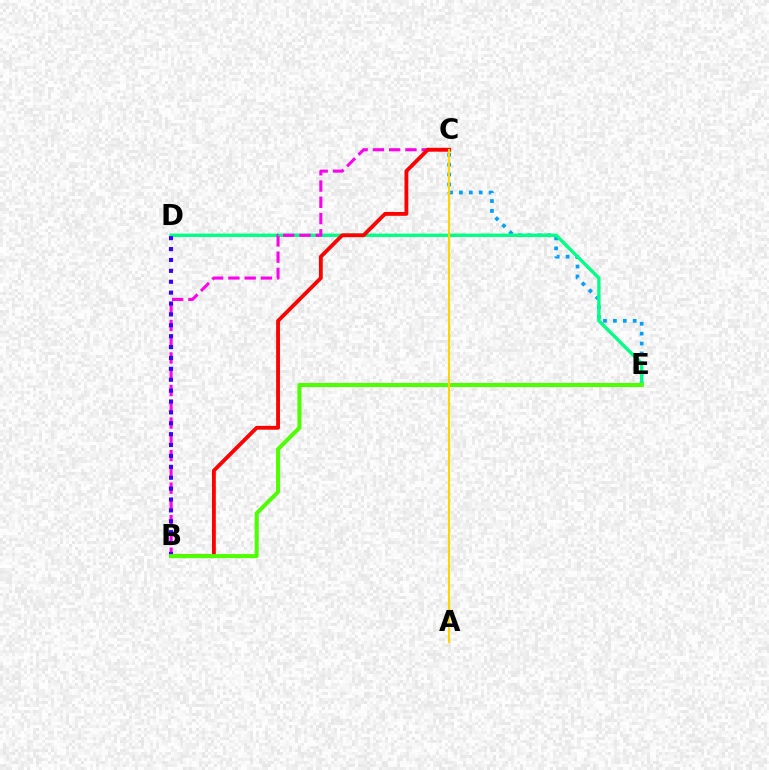{('C', 'E'): [{'color': '#009eff', 'line_style': 'dotted', 'thickness': 2.69}], ('D', 'E'): [{'color': '#00ff86', 'line_style': 'solid', 'thickness': 2.43}], ('B', 'C'): [{'color': '#ff00ed', 'line_style': 'dashed', 'thickness': 2.21}, {'color': '#ff0000', 'line_style': 'solid', 'thickness': 2.76}], ('B', 'D'): [{'color': '#3700ff', 'line_style': 'dotted', 'thickness': 2.96}], ('B', 'E'): [{'color': '#4fff00', 'line_style': 'solid', 'thickness': 2.92}], ('A', 'C'): [{'color': '#ffd500', 'line_style': 'solid', 'thickness': 1.55}]}